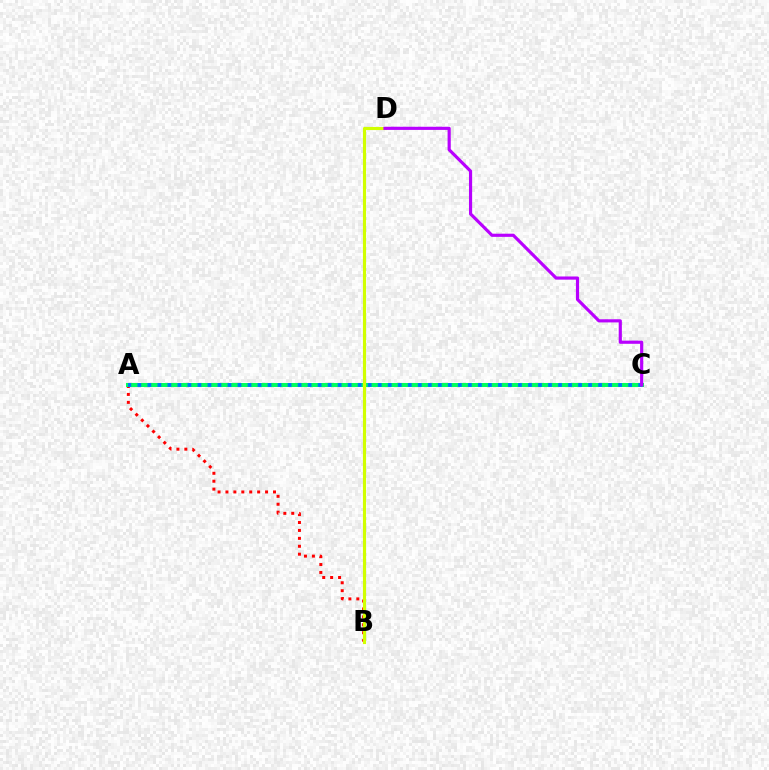{('A', 'B'): [{'color': '#ff0000', 'line_style': 'dotted', 'thickness': 2.15}], ('A', 'C'): [{'color': '#00ff5c', 'line_style': 'solid', 'thickness': 2.89}, {'color': '#0074ff', 'line_style': 'dotted', 'thickness': 2.72}], ('B', 'D'): [{'color': '#d1ff00', 'line_style': 'solid', 'thickness': 2.26}], ('C', 'D'): [{'color': '#b900ff', 'line_style': 'solid', 'thickness': 2.28}]}